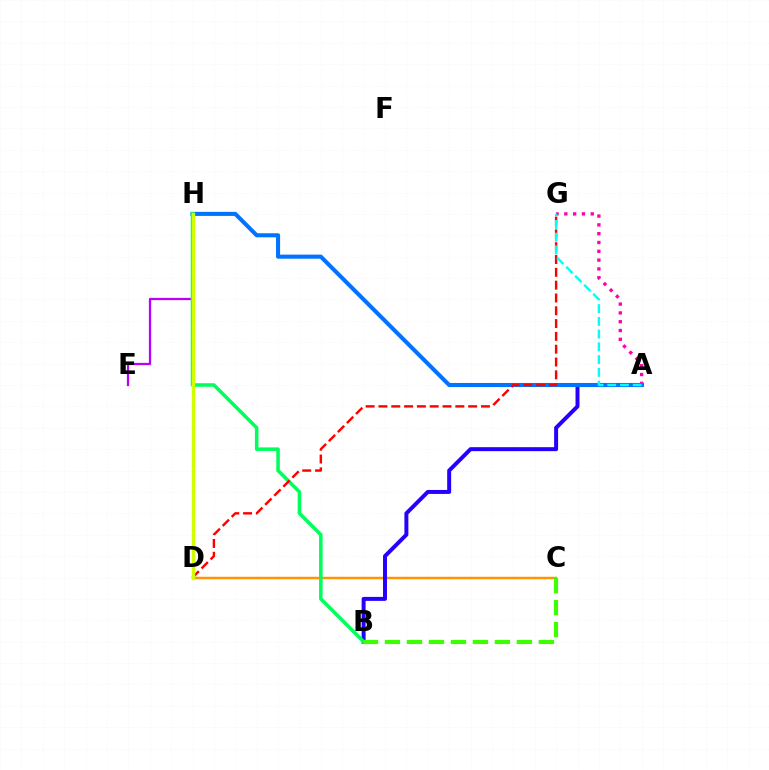{('C', 'D'): [{'color': '#ff9400', 'line_style': 'solid', 'thickness': 1.79}], ('A', 'B'): [{'color': '#2500ff', 'line_style': 'solid', 'thickness': 2.86}], ('E', 'H'): [{'color': '#b900ff', 'line_style': 'solid', 'thickness': 1.62}], ('A', 'G'): [{'color': '#ff00ac', 'line_style': 'dotted', 'thickness': 2.39}, {'color': '#00fff6', 'line_style': 'dashed', 'thickness': 1.73}], ('A', 'H'): [{'color': '#0074ff', 'line_style': 'solid', 'thickness': 2.93}], ('B', 'H'): [{'color': '#00ff5c', 'line_style': 'solid', 'thickness': 2.55}], ('D', 'G'): [{'color': '#ff0000', 'line_style': 'dashed', 'thickness': 1.74}], ('D', 'H'): [{'color': '#d1ff00', 'line_style': 'solid', 'thickness': 2.47}], ('B', 'C'): [{'color': '#3dff00', 'line_style': 'dashed', 'thickness': 2.99}]}